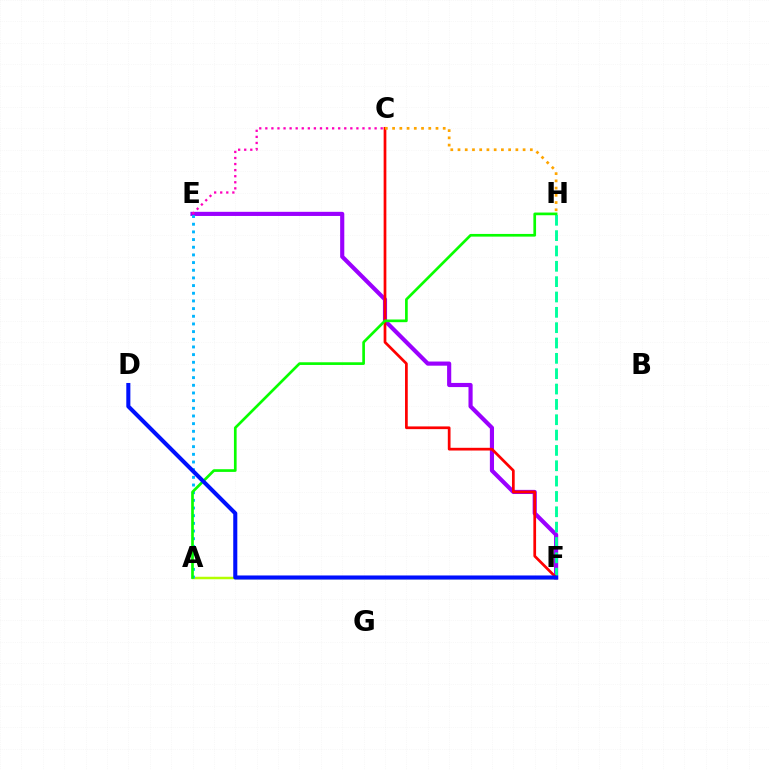{('E', 'F'): [{'color': '#9b00ff', 'line_style': 'solid', 'thickness': 2.98}], ('C', 'E'): [{'color': '#ff00bd', 'line_style': 'dotted', 'thickness': 1.65}], ('A', 'F'): [{'color': '#b3ff00', 'line_style': 'solid', 'thickness': 1.78}], ('F', 'H'): [{'color': '#00ff9d', 'line_style': 'dashed', 'thickness': 2.08}], ('C', 'F'): [{'color': '#ff0000', 'line_style': 'solid', 'thickness': 1.96}], ('A', 'E'): [{'color': '#00b5ff', 'line_style': 'dotted', 'thickness': 2.08}], ('C', 'H'): [{'color': '#ffa500', 'line_style': 'dotted', 'thickness': 1.97}], ('A', 'H'): [{'color': '#08ff00', 'line_style': 'solid', 'thickness': 1.93}], ('D', 'F'): [{'color': '#0010ff', 'line_style': 'solid', 'thickness': 2.93}]}